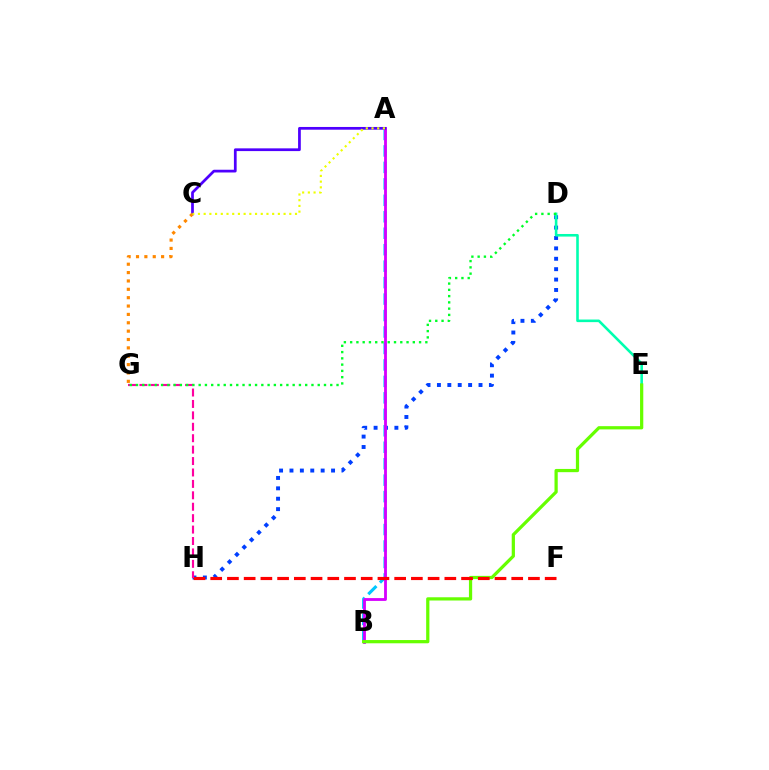{('D', 'H'): [{'color': '#003fff', 'line_style': 'dotted', 'thickness': 2.83}], ('D', 'E'): [{'color': '#00ffaf', 'line_style': 'solid', 'thickness': 1.87}], ('A', 'B'): [{'color': '#00c7ff', 'line_style': 'dashed', 'thickness': 2.24}, {'color': '#d600ff', 'line_style': 'solid', 'thickness': 2.03}], ('A', 'C'): [{'color': '#4f00ff', 'line_style': 'solid', 'thickness': 1.97}, {'color': '#eeff00', 'line_style': 'dotted', 'thickness': 1.55}], ('C', 'G'): [{'color': '#ff8800', 'line_style': 'dotted', 'thickness': 2.27}], ('B', 'E'): [{'color': '#66ff00', 'line_style': 'solid', 'thickness': 2.33}], ('F', 'H'): [{'color': '#ff0000', 'line_style': 'dashed', 'thickness': 2.27}], ('G', 'H'): [{'color': '#ff00a0', 'line_style': 'dashed', 'thickness': 1.55}], ('D', 'G'): [{'color': '#00ff27', 'line_style': 'dotted', 'thickness': 1.7}]}